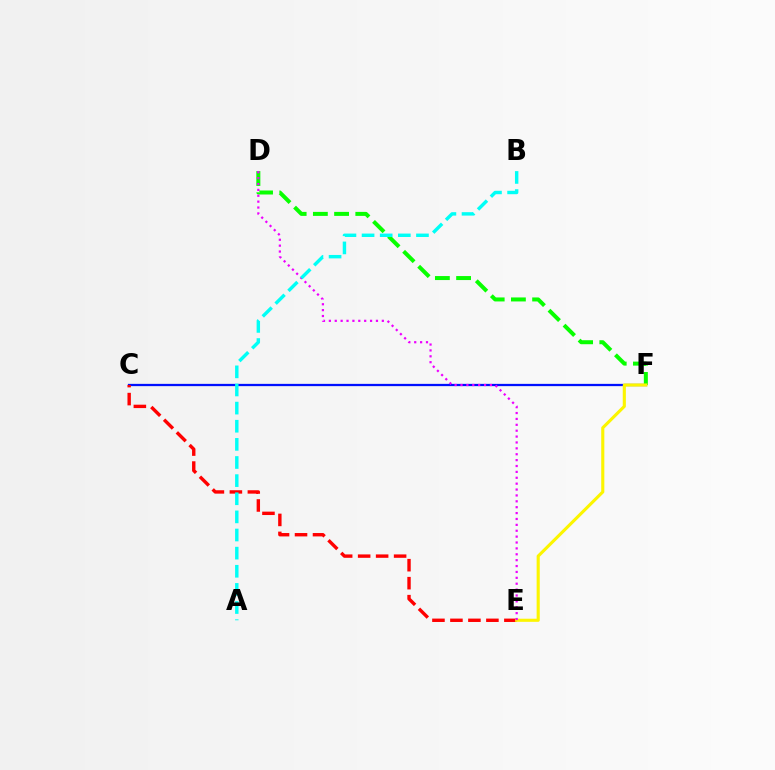{('C', 'F'): [{'color': '#0010ff', 'line_style': 'solid', 'thickness': 1.63}], ('C', 'E'): [{'color': '#ff0000', 'line_style': 'dashed', 'thickness': 2.44}], ('D', 'F'): [{'color': '#08ff00', 'line_style': 'dashed', 'thickness': 2.88}], ('E', 'F'): [{'color': '#fcf500', 'line_style': 'solid', 'thickness': 2.24}], ('D', 'E'): [{'color': '#ee00ff', 'line_style': 'dotted', 'thickness': 1.6}], ('A', 'B'): [{'color': '#00fff6', 'line_style': 'dashed', 'thickness': 2.46}]}